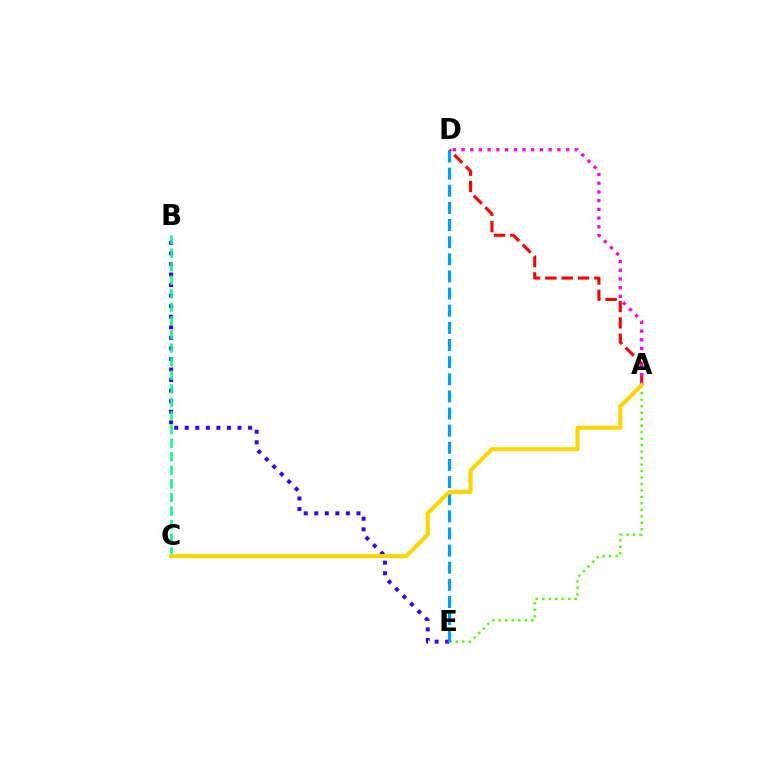{('B', 'E'): [{'color': '#3700ff', 'line_style': 'dotted', 'thickness': 2.87}], ('A', 'E'): [{'color': '#4fff00', 'line_style': 'dotted', 'thickness': 1.76}], ('B', 'C'): [{'color': '#00ff86', 'line_style': 'dashed', 'thickness': 1.84}], ('A', 'D'): [{'color': '#ff0000', 'line_style': 'dashed', 'thickness': 2.22}, {'color': '#ff00ed', 'line_style': 'dotted', 'thickness': 2.37}], ('D', 'E'): [{'color': '#009eff', 'line_style': 'dashed', 'thickness': 2.33}], ('A', 'C'): [{'color': '#ffd500', 'line_style': 'solid', 'thickness': 2.91}]}